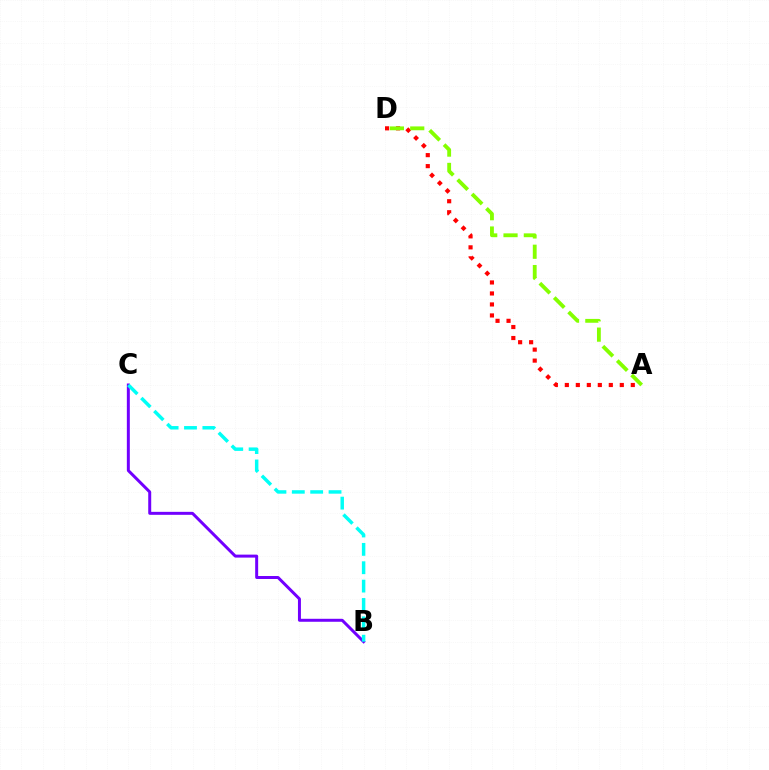{('A', 'D'): [{'color': '#ff0000', 'line_style': 'dotted', 'thickness': 2.99}, {'color': '#84ff00', 'line_style': 'dashed', 'thickness': 2.76}], ('B', 'C'): [{'color': '#7200ff', 'line_style': 'solid', 'thickness': 2.15}, {'color': '#00fff6', 'line_style': 'dashed', 'thickness': 2.49}]}